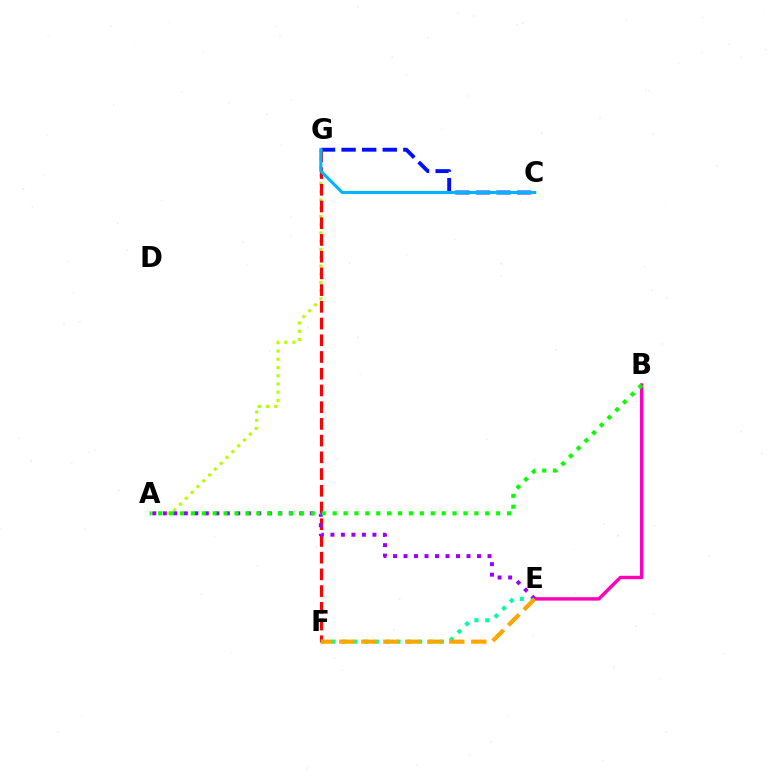{('C', 'G'): [{'color': '#0010ff', 'line_style': 'dashed', 'thickness': 2.8}, {'color': '#00b5ff', 'line_style': 'solid', 'thickness': 2.22}], ('A', 'G'): [{'color': '#b3ff00', 'line_style': 'dotted', 'thickness': 2.24}], ('F', 'G'): [{'color': '#ff0000', 'line_style': 'dashed', 'thickness': 2.27}], ('E', 'F'): [{'color': '#00ff9d', 'line_style': 'dotted', 'thickness': 2.95}, {'color': '#ffa500', 'line_style': 'dashed', 'thickness': 2.99}], ('B', 'E'): [{'color': '#ff00bd', 'line_style': 'solid', 'thickness': 2.46}], ('A', 'E'): [{'color': '#9b00ff', 'line_style': 'dotted', 'thickness': 2.85}], ('A', 'B'): [{'color': '#08ff00', 'line_style': 'dotted', 'thickness': 2.96}]}